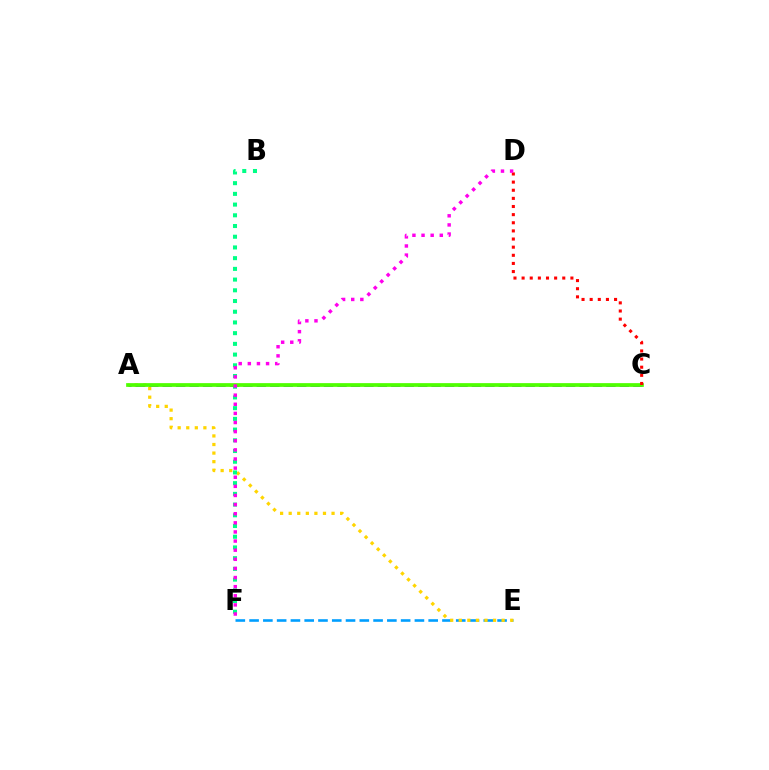{('E', 'F'): [{'color': '#009eff', 'line_style': 'dashed', 'thickness': 1.87}], ('A', 'E'): [{'color': '#ffd500', 'line_style': 'dotted', 'thickness': 2.33}], ('B', 'F'): [{'color': '#00ff86', 'line_style': 'dotted', 'thickness': 2.91}], ('A', 'C'): [{'color': '#3700ff', 'line_style': 'dashed', 'thickness': 1.83}, {'color': '#4fff00', 'line_style': 'solid', 'thickness': 2.68}], ('C', 'D'): [{'color': '#ff0000', 'line_style': 'dotted', 'thickness': 2.21}], ('D', 'F'): [{'color': '#ff00ed', 'line_style': 'dotted', 'thickness': 2.48}]}